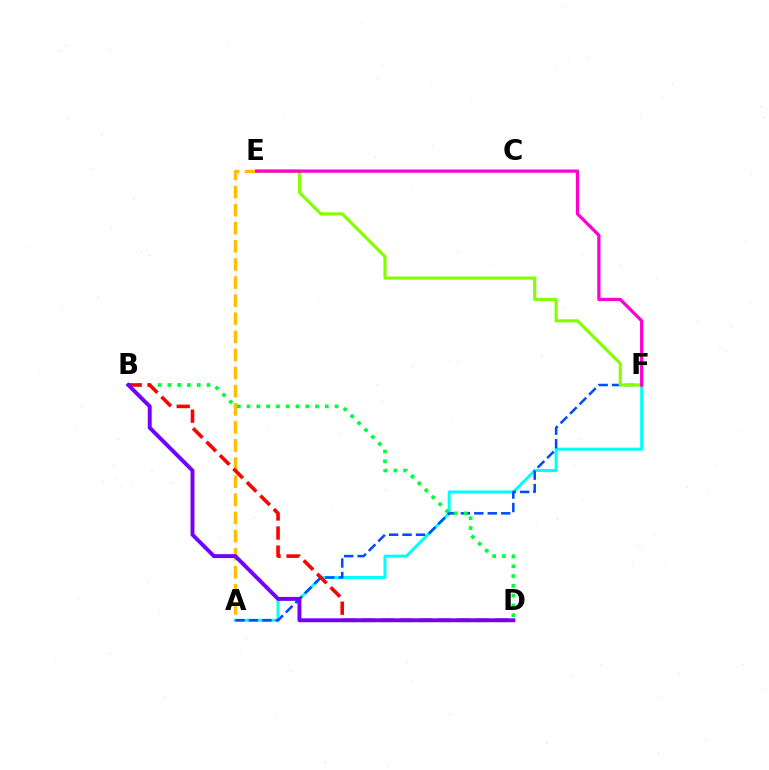{('A', 'E'): [{'color': '#ffbd00', 'line_style': 'dashed', 'thickness': 2.46}], ('A', 'F'): [{'color': '#00fff6', 'line_style': 'solid', 'thickness': 2.16}, {'color': '#004bff', 'line_style': 'dashed', 'thickness': 1.83}], ('B', 'D'): [{'color': '#00ff39', 'line_style': 'dotted', 'thickness': 2.66}, {'color': '#ff0000', 'line_style': 'dashed', 'thickness': 2.59}, {'color': '#7200ff', 'line_style': 'solid', 'thickness': 2.81}], ('E', 'F'): [{'color': '#84ff00', 'line_style': 'solid', 'thickness': 2.27}, {'color': '#ff00cf', 'line_style': 'solid', 'thickness': 2.33}]}